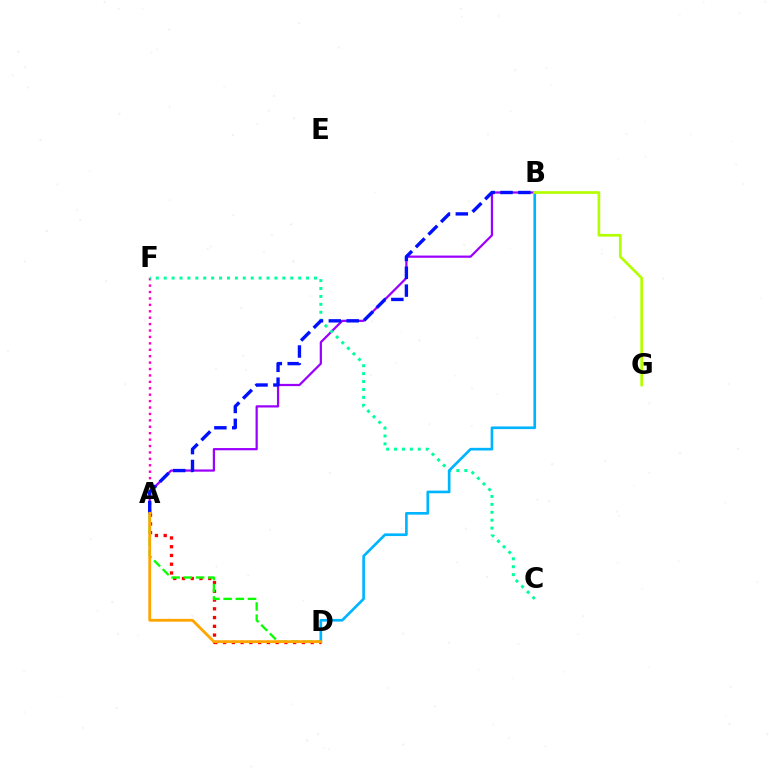{('A', 'F'): [{'color': '#ff00bd', 'line_style': 'dotted', 'thickness': 1.74}], ('A', 'B'): [{'color': '#9b00ff', 'line_style': 'solid', 'thickness': 1.61}, {'color': '#0010ff', 'line_style': 'dashed', 'thickness': 2.42}], ('C', 'F'): [{'color': '#00ff9d', 'line_style': 'dotted', 'thickness': 2.15}], ('A', 'D'): [{'color': '#ff0000', 'line_style': 'dotted', 'thickness': 2.38}, {'color': '#08ff00', 'line_style': 'dashed', 'thickness': 1.66}, {'color': '#ffa500', 'line_style': 'solid', 'thickness': 2.03}], ('B', 'D'): [{'color': '#00b5ff', 'line_style': 'solid', 'thickness': 1.92}], ('B', 'G'): [{'color': '#b3ff00', 'line_style': 'solid', 'thickness': 1.94}]}